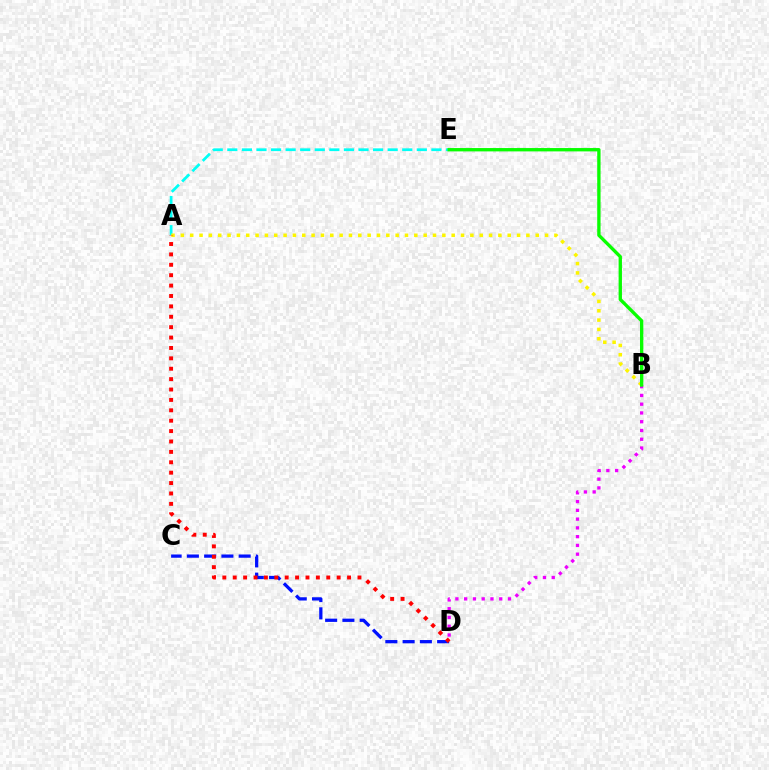{('A', 'E'): [{'color': '#00fff6', 'line_style': 'dashed', 'thickness': 1.98}], ('B', 'D'): [{'color': '#ee00ff', 'line_style': 'dotted', 'thickness': 2.38}], ('A', 'B'): [{'color': '#fcf500', 'line_style': 'dotted', 'thickness': 2.54}], ('C', 'D'): [{'color': '#0010ff', 'line_style': 'dashed', 'thickness': 2.35}], ('B', 'E'): [{'color': '#08ff00', 'line_style': 'solid', 'thickness': 2.4}], ('A', 'D'): [{'color': '#ff0000', 'line_style': 'dotted', 'thickness': 2.82}]}